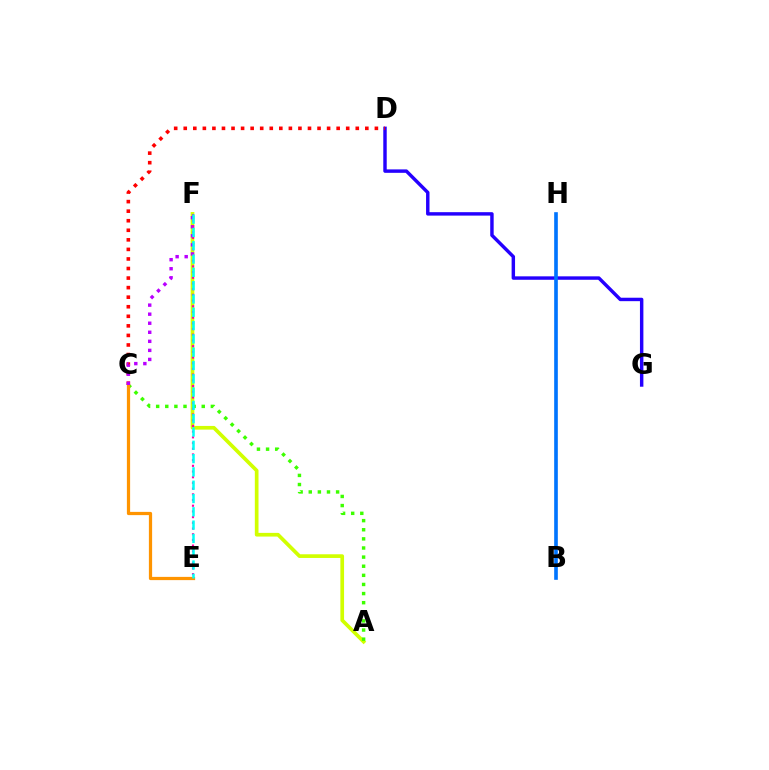{('B', 'H'): [{'color': '#00ff5c', 'line_style': 'dashed', 'thickness': 1.51}, {'color': '#0074ff', 'line_style': 'solid', 'thickness': 2.62}], ('A', 'F'): [{'color': '#d1ff00', 'line_style': 'solid', 'thickness': 2.65}], ('D', 'G'): [{'color': '#2500ff', 'line_style': 'solid', 'thickness': 2.47}], ('C', 'D'): [{'color': '#ff0000', 'line_style': 'dotted', 'thickness': 2.6}], ('A', 'C'): [{'color': '#3dff00', 'line_style': 'dotted', 'thickness': 2.48}], ('C', 'E'): [{'color': '#ff9400', 'line_style': 'solid', 'thickness': 2.33}], ('C', 'F'): [{'color': '#b900ff', 'line_style': 'dotted', 'thickness': 2.46}], ('E', 'F'): [{'color': '#ff00ac', 'line_style': 'dotted', 'thickness': 1.55}, {'color': '#00fff6', 'line_style': 'dashed', 'thickness': 1.81}]}